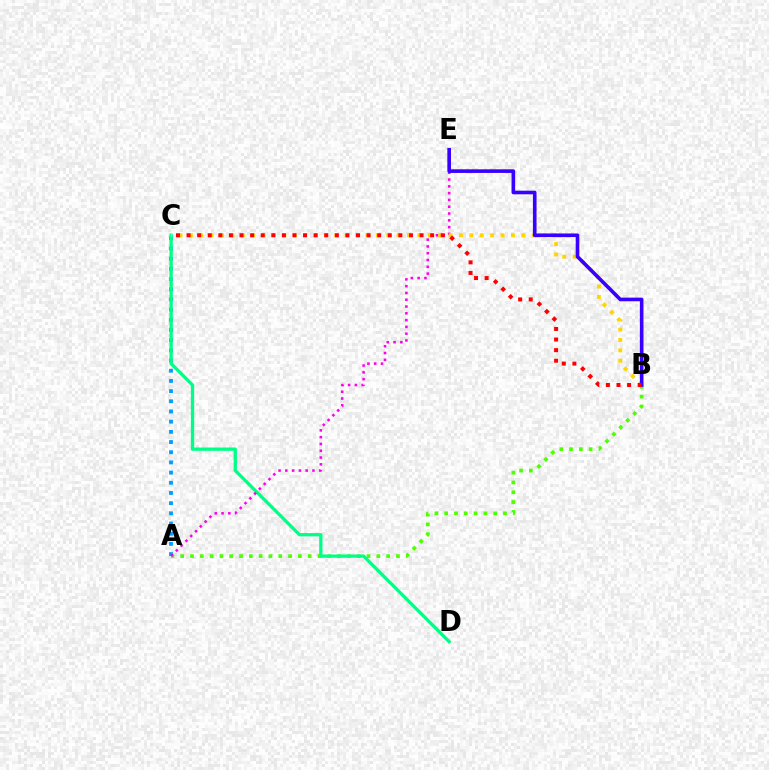{('A', 'C'): [{'color': '#009eff', 'line_style': 'dotted', 'thickness': 2.77}], ('A', 'B'): [{'color': '#4fff00', 'line_style': 'dotted', 'thickness': 2.66}], ('C', 'D'): [{'color': '#00ff86', 'line_style': 'solid', 'thickness': 2.37}], ('A', 'E'): [{'color': '#ff00ed', 'line_style': 'dotted', 'thickness': 1.84}], ('B', 'C'): [{'color': '#ffd500', 'line_style': 'dotted', 'thickness': 2.82}, {'color': '#ff0000', 'line_style': 'dotted', 'thickness': 2.88}], ('B', 'E'): [{'color': '#3700ff', 'line_style': 'solid', 'thickness': 2.61}]}